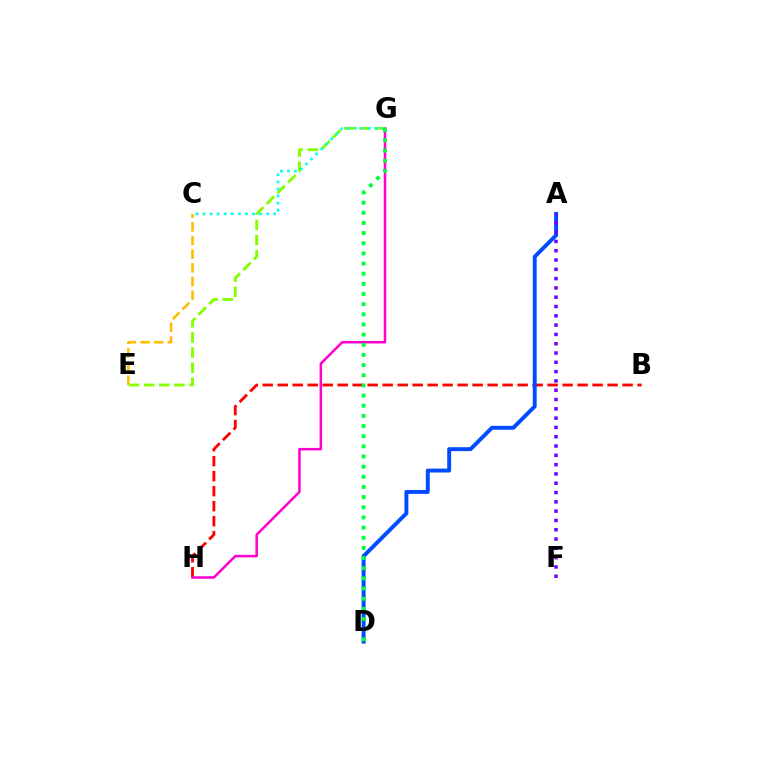{('E', 'G'): [{'color': '#84ff00', 'line_style': 'dashed', 'thickness': 2.06}], ('B', 'H'): [{'color': '#ff0000', 'line_style': 'dashed', 'thickness': 2.04}], ('A', 'D'): [{'color': '#004bff', 'line_style': 'solid', 'thickness': 2.82}], ('C', 'E'): [{'color': '#ffbd00', 'line_style': 'dashed', 'thickness': 1.86}], ('G', 'H'): [{'color': '#ff00cf', 'line_style': 'solid', 'thickness': 1.81}], ('C', 'G'): [{'color': '#00fff6', 'line_style': 'dotted', 'thickness': 1.92}], ('A', 'F'): [{'color': '#7200ff', 'line_style': 'dotted', 'thickness': 2.53}], ('D', 'G'): [{'color': '#00ff39', 'line_style': 'dotted', 'thickness': 2.76}]}